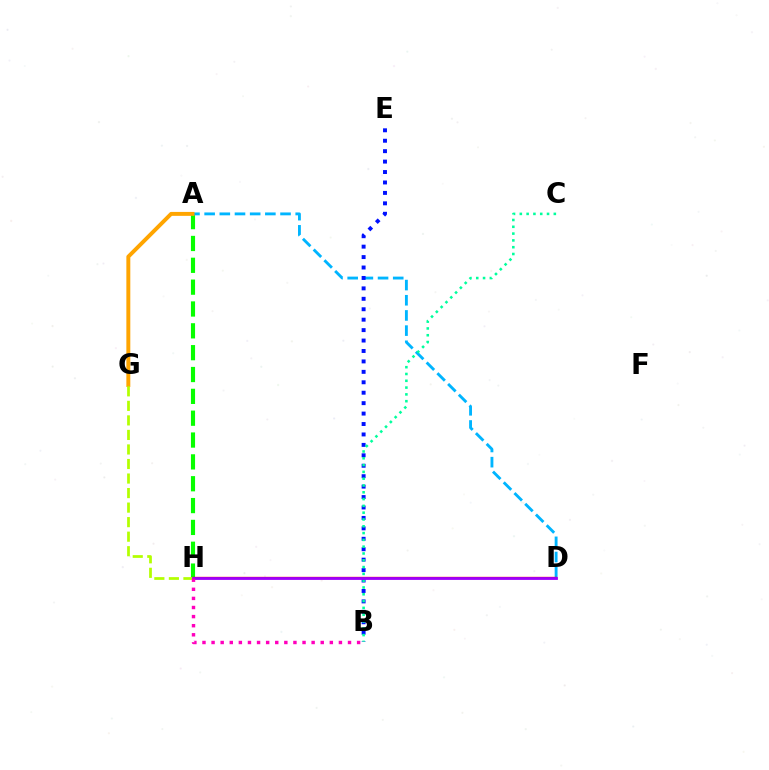{('A', 'H'): [{'color': '#08ff00', 'line_style': 'dashed', 'thickness': 2.97}], ('A', 'D'): [{'color': '#00b5ff', 'line_style': 'dashed', 'thickness': 2.06}], ('A', 'G'): [{'color': '#ffa500', 'line_style': 'solid', 'thickness': 2.83}], ('D', 'H'): [{'color': '#ff0000', 'line_style': 'solid', 'thickness': 1.67}, {'color': '#9b00ff', 'line_style': 'solid', 'thickness': 2.01}], ('G', 'H'): [{'color': '#b3ff00', 'line_style': 'dashed', 'thickness': 1.97}], ('B', 'E'): [{'color': '#0010ff', 'line_style': 'dotted', 'thickness': 2.83}], ('B', 'C'): [{'color': '#00ff9d', 'line_style': 'dotted', 'thickness': 1.85}], ('B', 'H'): [{'color': '#ff00bd', 'line_style': 'dotted', 'thickness': 2.47}]}